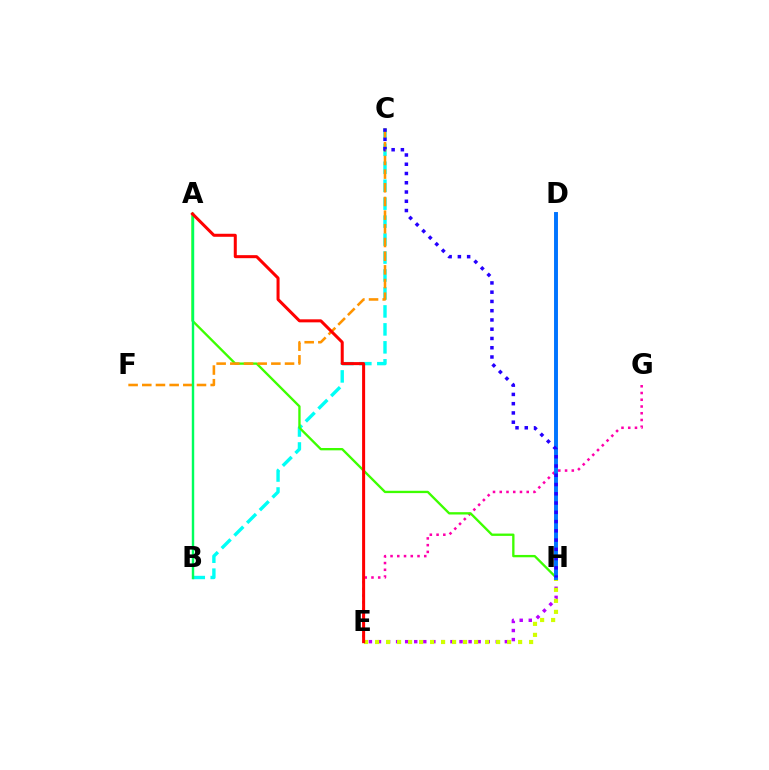{('E', 'H'): [{'color': '#b900ff', 'line_style': 'dotted', 'thickness': 2.46}, {'color': '#d1ff00', 'line_style': 'dotted', 'thickness': 2.99}], ('B', 'C'): [{'color': '#00fff6', 'line_style': 'dashed', 'thickness': 2.44}], ('E', 'G'): [{'color': '#ff00ac', 'line_style': 'dotted', 'thickness': 1.83}], ('A', 'H'): [{'color': '#3dff00', 'line_style': 'solid', 'thickness': 1.68}], ('C', 'F'): [{'color': '#ff9400', 'line_style': 'dashed', 'thickness': 1.86}], ('A', 'B'): [{'color': '#00ff5c', 'line_style': 'solid', 'thickness': 1.75}], ('D', 'H'): [{'color': '#0074ff', 'line_style': 'solid', 'thickness': 2.83}], ('A', 'E'): [{'color': '#ff0000', 'line_style': 'solid', 'thickness': 2.18}], ('C', 'H'): [{'color': '#2500ff', 'line_style': 'dotted', 'thickness': 2.52}]}